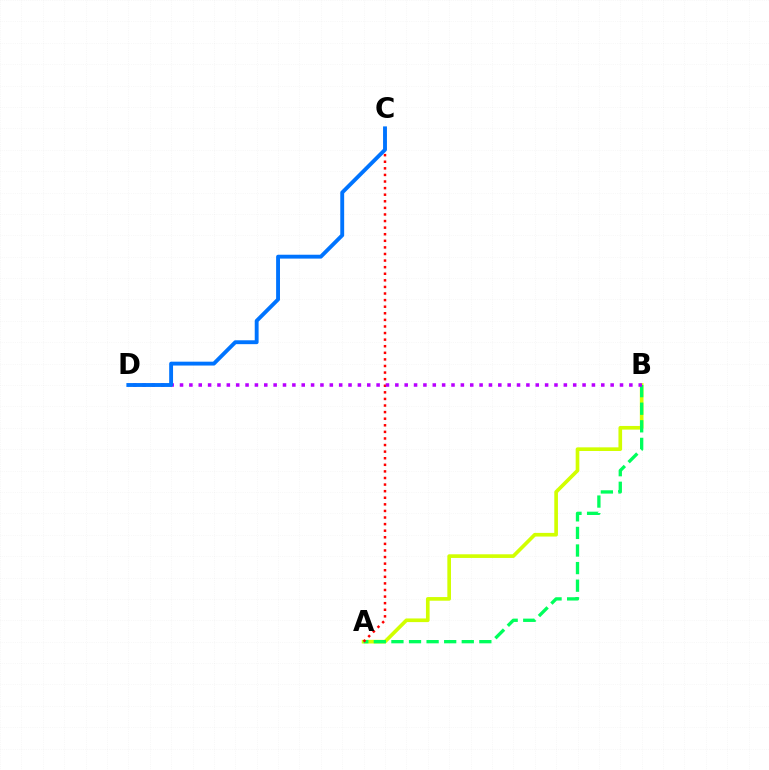{('A', 'B'): [{'color': '#d1ff00', 'line_style': 'solid', 'thickness': 2.63}, {'color': '#00ff5c', 'line_style': 'dashed', 'thickness': 2.39}], ('A', 'C'): [{'color': '#ff0000', 'line_style': 'dotted', 'thickness': 1.79}], ('B', 'D'): [{'color': '#b900ff', 'line_style': 'dotted', 'thickness': 2.54}], ('C', 'D'): [{'color': '#0074ff', 'line_style': 'solid', 'thickness': 2.79}]}